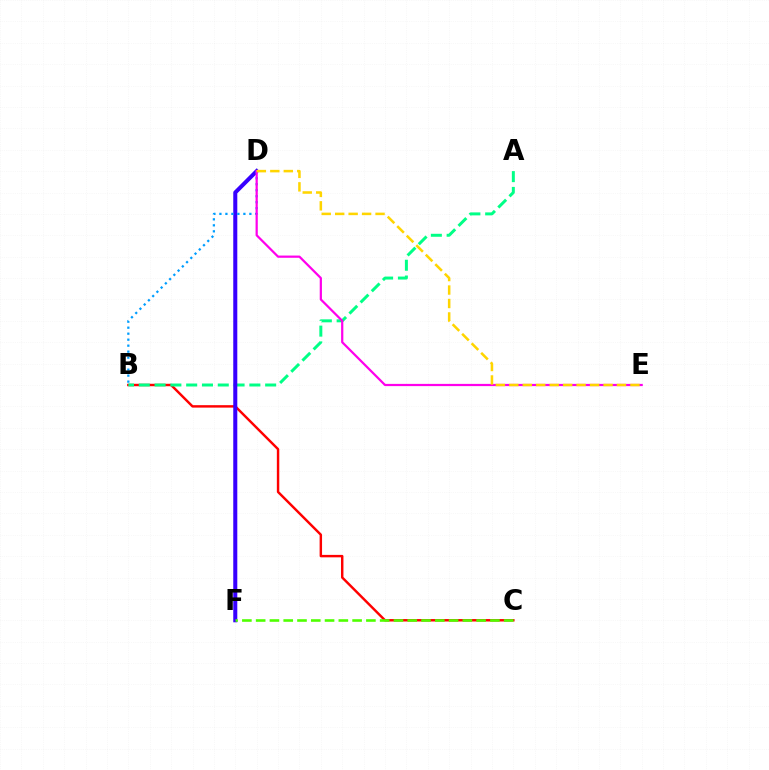{('B', 'C'): [{'color': '#ff0000', 'line_style': 'solid', 'thickness': 1.76}], ('A', 'B'): [{'color': '#00ff86', 'line_style': 'dashed', 'thickness': 2.15}], ('D', 'F'): [{'color': '#3700ff', 'line_style': 'solid', 'thickness': 2.91}], ('B', 'D'): [{'color': '#009eff', 'line_style': 'dotted', 'thickness': 1.63}], ('C', 'F'): [{'color': '#4fff00', 'line_style': 'dashed', 'thickness': 1.87}], ('D', 'E'): [{'color': '#ff00ed', 'line_style': 'solid', 'thickness': 1.6}, {'color': '#ffd500', 'line_style': 'dashed', 'thickness': 1.83}]}